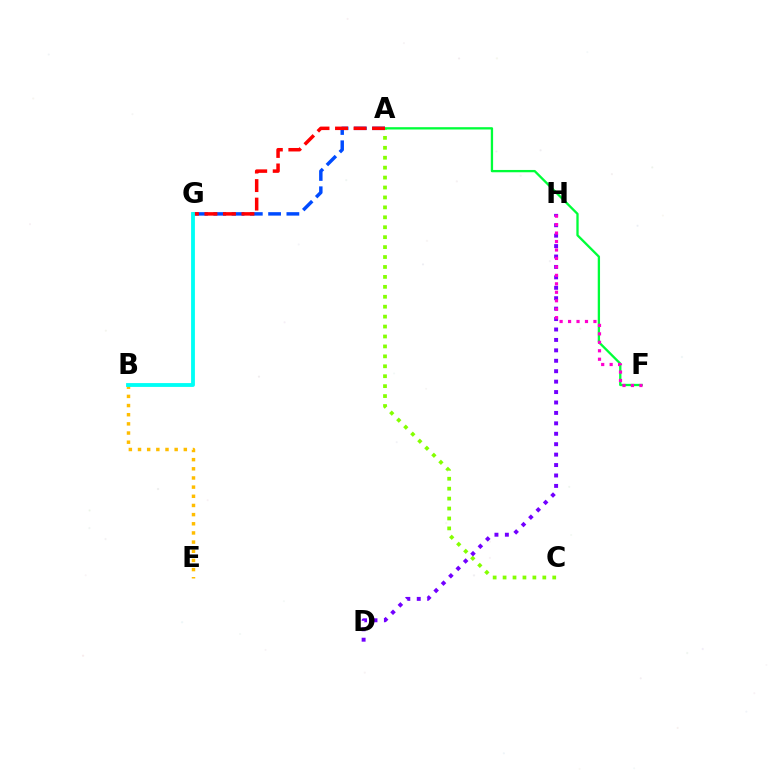{('A', 'C'): [{'color': '#84ff00', 'line_style': 'dotted', 'thickness': 2.7}], ('A', 'F'): [{'color': '#00ff39', 'line_style': 'solid', 'thickness': 1.66}], ('B', 'E'): [{'color': '#ffbd00', 'line_style': 'dotted', 'thickness': 2.49}], ('A', 'G'): [{'color': '#004bff', 'line_style': 'dashed', 'thickness': 2.48}, {'color': '#ff0000', 'line_style': 'dashed', 'thickness': 2.51}], ('D', 'H'): [{'color': '#7200ff', 'line_style': 'dotted', 'thickness': 2.83}], ('B', 'G'): [{'color': '#00fff6', 'line_style': 'solid', 'thickness': 2.76}], ('F', 'H'): [{'color': '#ff00cf', 'line_style': 'dotted', 'thickness': 2.3}]}